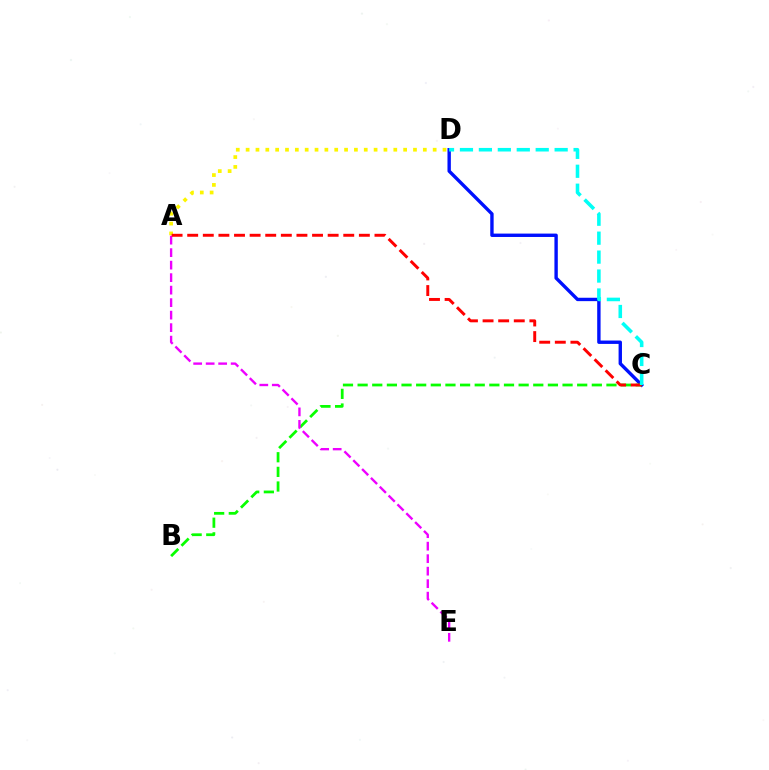{('A', 'D'): [{'color': '#fcf500', 'line_style': 'dotted', 'thickness': 2.67}], ('C', 'D'): [{'color': '#0010ff', 'line_style': 'solid', 'thickness': 2.43}, {'color': '#00fff6', 'line_style': 'dashed', 'thickness': 2.57}], ('B', 'C'): [{'color': '#08ff00', 'line_style': 'dashed', 'thickness': 1.99}], ('A', 'E'): [{'color': '#ee00ff', 'line_style': 'dashed', 'thickness': 1.7}], ('A', 'C'): [{'color': '#ff0000', 'line_style': 'dashed', 'thickness': 2.12}]}